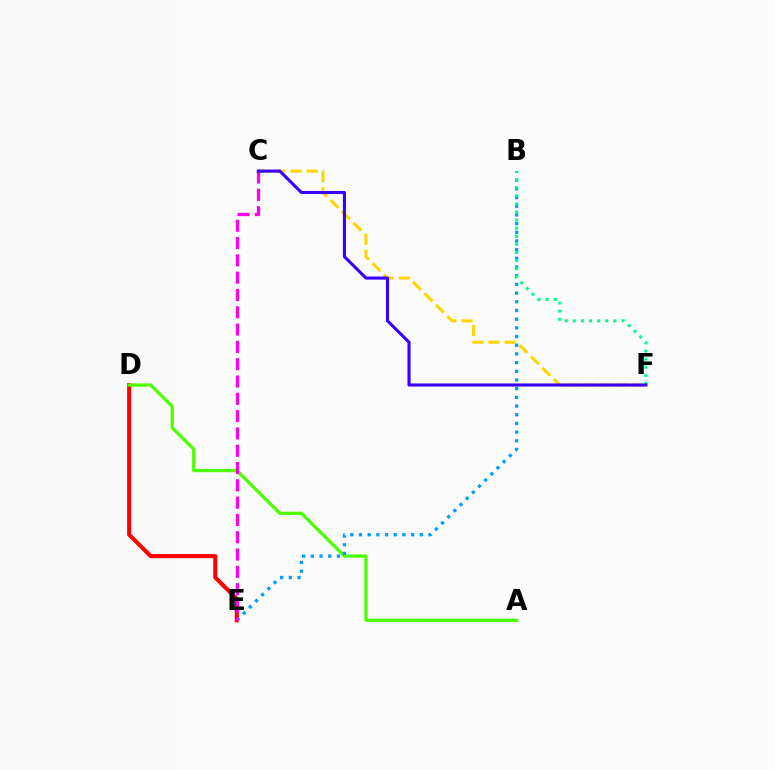{('D', 'E'): [{'color': '#ff0000', 'line_style': 'solid', 'thickness': 2.93}], ('A', 'D'): [{'color': '#4fff00', 'line_style': 'solid', 'thickness': 2.37}], ('C', 'F'): [{'color': '#ffd500', 'line_style': 'dashed', 'thickness': 2.19}, {'color': '#3700ff', 'line_style': 'solid', 'thickness': 2.22}], ('B', 'E'): [{'color': '#009eff', 'line_style': 'dotted', 'thickness': 2.36}], ('B', 'F'): [{'color': '#00ff86', 'line_style': 'dotted', 'thickness': 2.2}], ('C', 'E'): [{'color': '#ff00ed', 'line_style': 'dashed', 'thickness': 2.35}]}